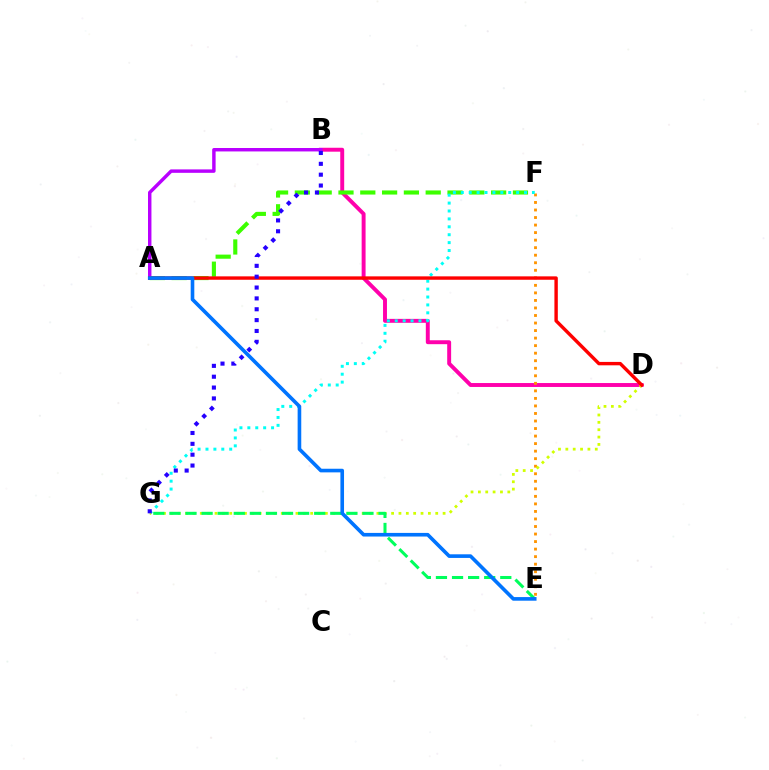{('B', 'D'): [{'color': '#ff00ac', 'line_style': 'solid', 'thickness': 2.83}], ('E', 'F'): [{'color': '#ff9400', 'line_style': 'dotted', 'thickness': 2.05}], ('A', 'F'): [{'color': '#3dff00', 'line_style': 'dashed', 'thickness': 2.96}], ('F', 'G'): [{'color': '#00fff6', 'line_style': 'dotted', 'thickness': 2.15}], ('D', 'G'): [{'color': '#d1ff00', 'line_style': 'dotted', 'thickness': 2.0}], ('A', 'B'): [{'color': '#b900ff', 'line_style': 'solid', 'thickness': 2.47}], ('A', 'D'): [{'color': '#ff0000', 'line_style': 'solid', 'thickness': 2.45}], ('E', 'G'): [{'color': '#00ff5c', 'line_style': 'dashed', 'thickness': 2.19}], ('A', 'E'): [{'color': '#0074ff', 'line_style': 'solid', 'thickness': 2.61}], ('B', 'G'): [{'color': '#2500ff', 'line_style': 'dotted', 'thickness': 2.95}]}